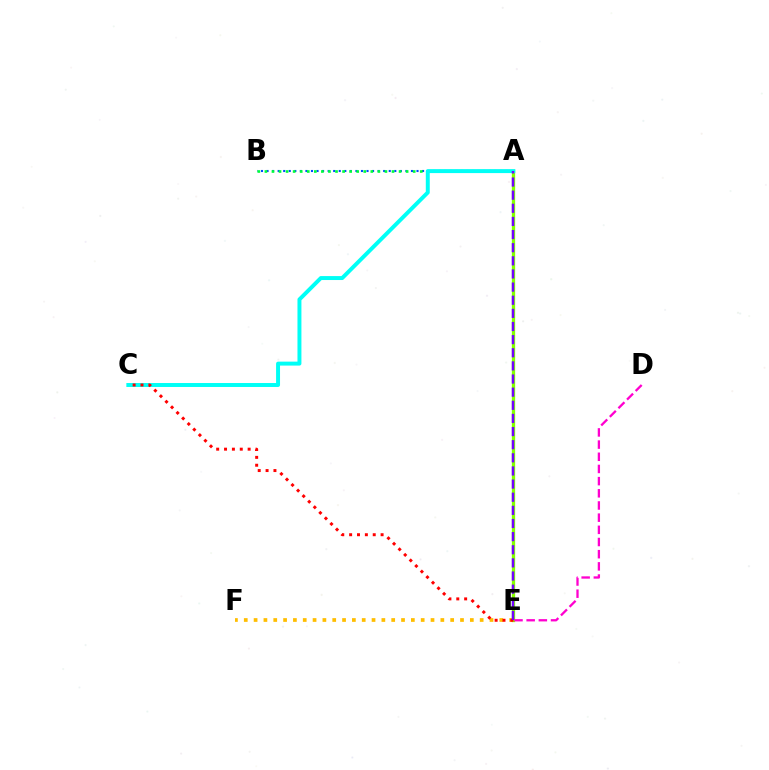{('A', 'E'): [{'color': '#84ff00', 'line_style': 'solid', 'thickness': 2.38}, {'color': '#7200ff', 'line_style': 'dashed', 'thickness': 1.78}], ('A', 'B'): [{'color': '#004bff', 'line_style': 'dotted', 'thickness': 1.51}, {'color': '#00ff39', 'line_style': 'dotted', 'thickness': 1.92}], ('E', 'F'): [{'color': '#ffbd00', 'line_style': 'dotted', 'thickness': 2.67}], ('D', 'E'): [{'color': '#ff00cf', 'line_style': 'dashed', 'thickness': 1.65}], ('A', 'C'): [{'color': '#00fff6', 'line_style': 'solid', 'thickness': 2.85}], ('C', 'E'): [{'color': '#ff0000', 'line_style': 'dotted', 'thickness': 2.14}]}